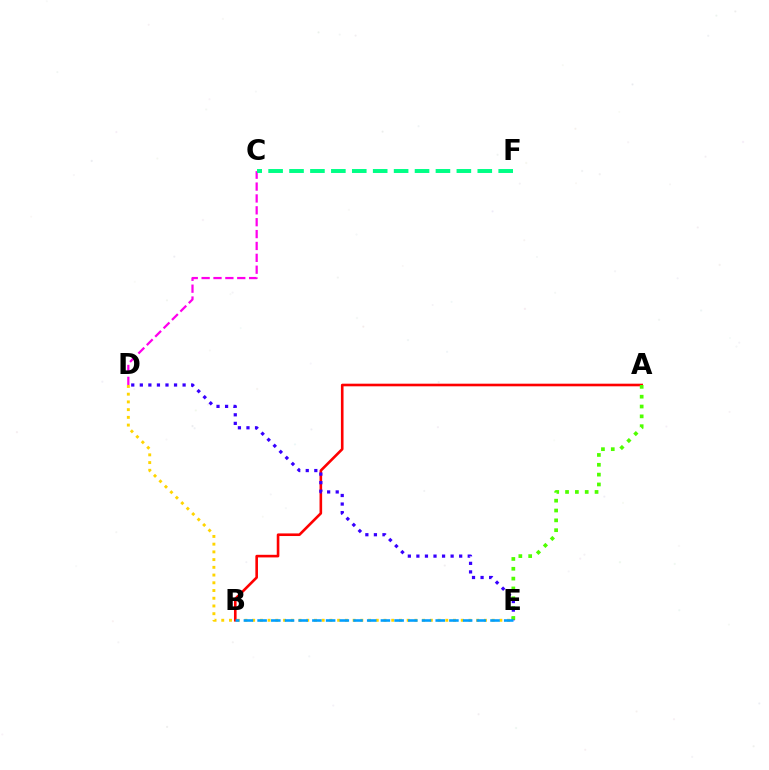{('C', 'D'): [{'color': '#ff00ed', 'line_style': 'dashed', 'thickness': 1.61}], ('D', 'E'): [{'color': '#ffd500', 'line_style': 'dotted', 'thickness': 2.1}, {'color': '#3700ff', 'line_style': 'dotted', 'thickness': 2.32}], ('A', 'B'): [{'color': '#ff0000', 'line_style': 'solid', 'thickness': 1.88}], ('A', 'E'): [{'color': '#4fff00', 'line_style': 'dotted', 'thickness': 2.67}], ('B', 'E'): [{'color': '#009eff', 'line_style': 'dashed', 'thickness': 1.86}], ('C', 'F'): [{'color': '#00ff86', 'line_style': 'dashed', 'thickness': 2.84}]}